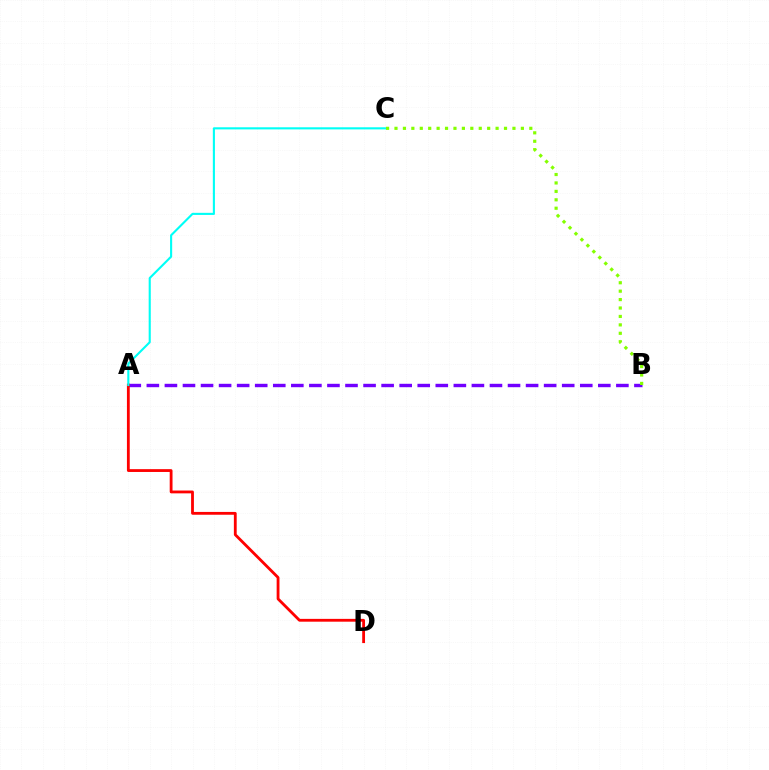{('A', 'B'): [{'color': '#7200ff', 'line_style': 'dashed', 'thickness': 2.45}], ('A', 'D'): [{'color': '#ff0000', 'line_style': 'solid', 'thickness': 2.03}], ('B', 'C'): [{'color': '#84ff00', 'line_style': 'dotted', 'thickness': 2.29}], ('A', 'C'): [{'color': '#00fff6', 'line_style': 'solid', 'thickness': 1.52}]}